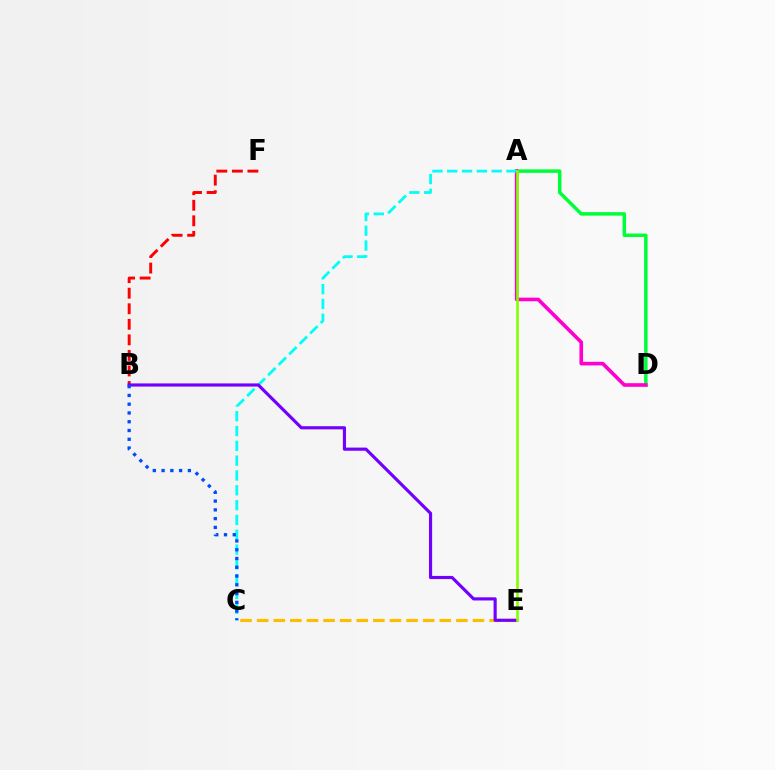{('A', 'D'): [{'color': '#00ff39', 'line_style': 'solid', 'thickness': 2.52}, {'color': '#ff00cf', 'line_style': 'solid', 'thickness': 2.6}], ('C', 'E'): [{'color': '#ffbd00', 'line_style': 'dashed', 'thickness': 2.26}], ('B', 'F'): [{'color': '#ff0000', 'line_style': 'dashed', 'thickness': 2.11}], ('A', 'C'): [{'color': '#00fff6', 'line_style': 'dashed', 'thickness': 2.01}], ('B', 'E'): [{'color': '#7200ff', 'line_style': 'solid', 'thickness': 2.27}], ('A', 'E'): [{'color': '#84ff00', 'line_style': 'solid', 'thickness': 1.87}], ('B', 'C'): [{'color': '#004bff', 'line_style': 'dotted', 'thickness': 2.38}]}